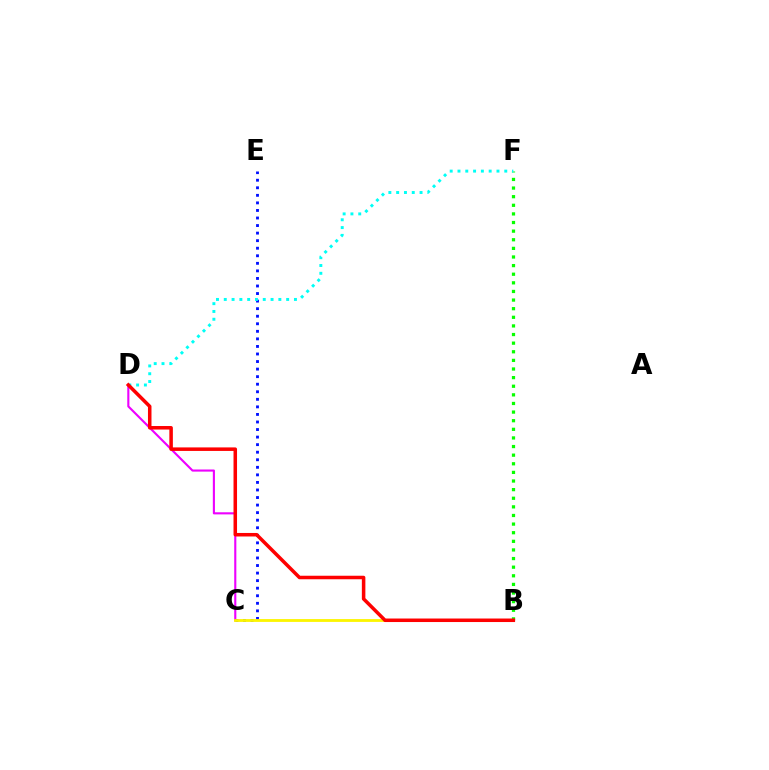{('C', 'D'): [{'color': '#ee00ff', 'line_style': 'solid', 'thickness': 1.53}], ('C', 'E'): [{'color': '#0010ff', 'line_style': 'dotted', 'thickness': 2.05}], ('B', 'F'): [{'color': '#08ff00', 'line_style': 'dotted', 'thickness': 2.34}], ('D', 'F'): [{'color': '#00fff6', 'line_style': 'dotted', 'thickness': 2.12}], ('B', 'C'): [{'color': '#fcf500', 'line_style': 'solid', 'thickness': 2.03}], ('B', 'D'): [{'color': '#ff0000', 'line_style': 'solid', 'thickness': 2.54}]}